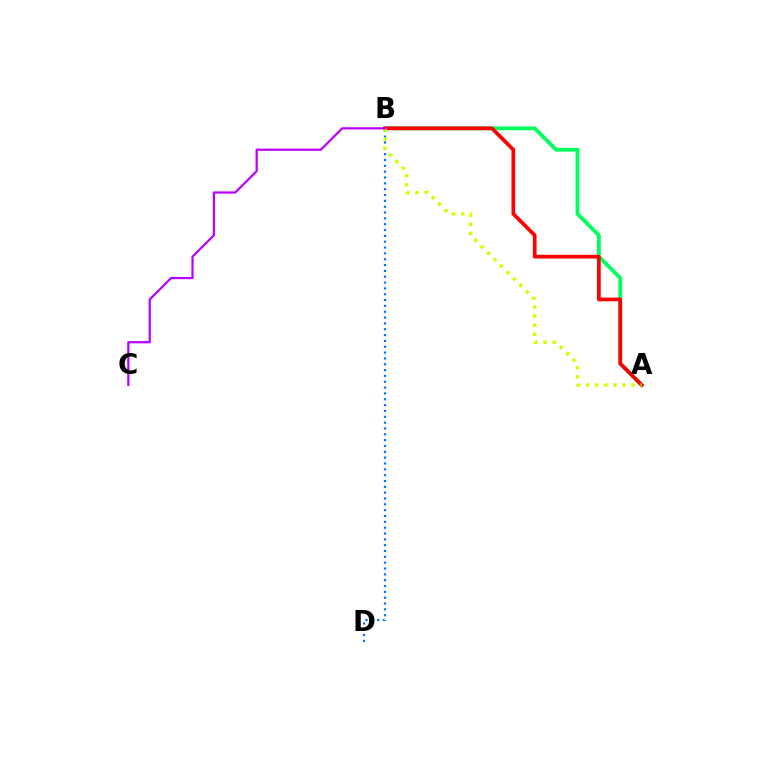{('A', 'B'): [{'color': '#00ff5c', 'line_style': 'solid', 'thickness': 2.74}, {'color': '#ff0000', 'line_style': 'solid', 'thickness': 2.67}, {'color': '#d1ff00', 'line_style': 'dotted', 'thickness': 2.47}], ('B', 'D'): [{'color': '#0074ff', 'line_style': 'dotted', 'thickness': 1.59}], ('B', 'C'): [{'color': '#b900ff', 'line_style': 'solid', 'thickness': 1.6}]}